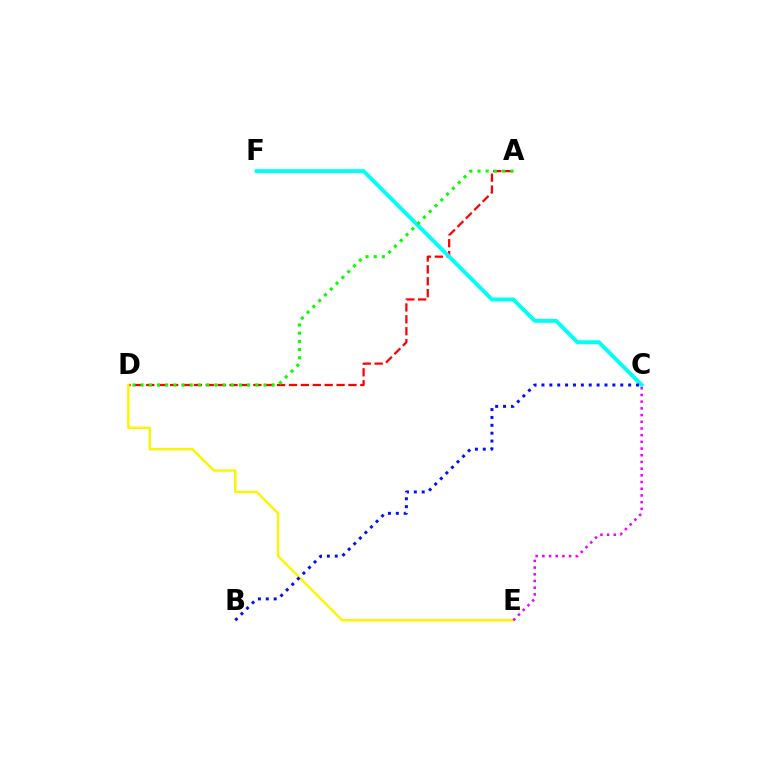{('A', 'D'): [{'color': '#ff0000', 'line_style': 'dashed', 'thickness': 1.62}, {'color': '#08ff00', 'line_style': 'dotted', 'thickness': 2.23}], ('D', 'E'): [{'color': '#fcf500', 'line_style': 'solid', 'thickness': 1.76}], ('C', 'F'): [{'color': '#00fff6', 'line_style': 'solid', 'thickness': 2.82}], ('B', 'C'): [{'color': '#0010ff', 'line_style': 'dotted', 'thickness': 2.14}], ('C', 'E'): [{'color': '#ee00ff', 'line_style': 'dotted', 'thickness': 1.82}]}